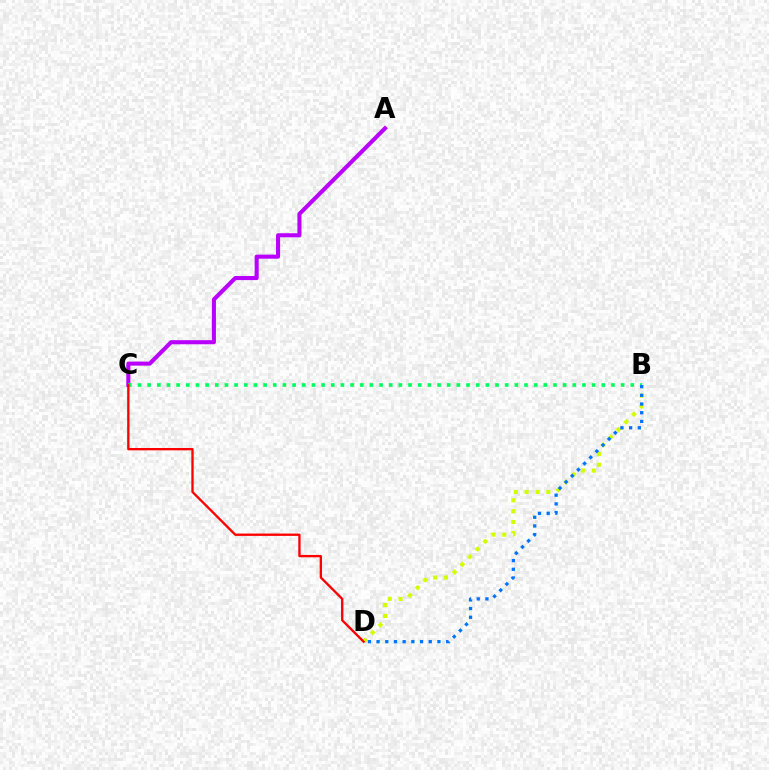{('B', 'D'): [{'color': '#d1ff00', 'line_style': 'dotted', 'thickness': 2.95}, {'color': '#0074ff', 'line_style': 'dotted', 'thickness': 2.36}], ('A', 'C'): [{'color': '#b900ff', 'line_style': 'solid', 'thickness': 2.93}], ('B', 'C'): [{'color': '#00ff5c', 'line_style': 'dotted', 'thickness': 2.63}], ('C', 'D'): [{'color': '#ff0000', 'line_style': 'solid', 'thickness': 1.68}]}